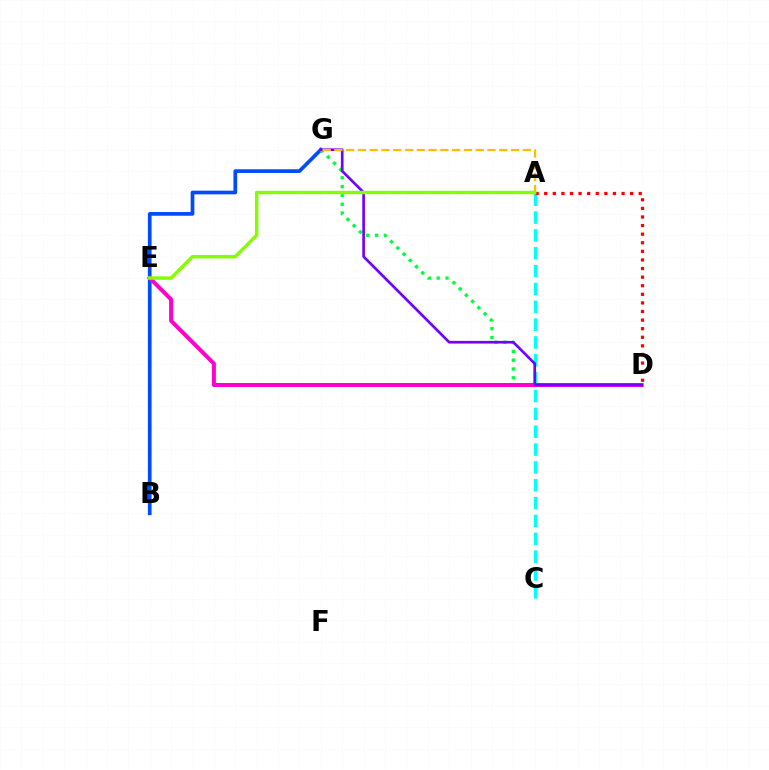{('B', 'G'): [{'color': '#004bff', 'line_style': 'solid', 'thickness': 2.66}], ('D', 'G'): [{'color': '#00ff39', 'line_style': 'dotted', 'thickness': 2.39}, {'color': '#7200ff', 'line_style': 'solid', 'thickness': 1.92}], ('A', 'C'): [{'color': '#00fff6', 'line_style': 'dashed', 'thickness': 2.42}], ('D', 'E'): [{'color': '#ff00cf', 'line_style': 'solid', 'thickness': 2.89}], ('A', 'D'): [{'color': '#ff0000', 'line_style': 'dotted', 'thickness': 2.33}], ('A', 'G'): [{'color': '#ffbd00', 'line_style': 'dashed', 'thickness': 1.6}], ('A', 'E'): [{'color': '#84ff00', 'line_style': 'solid', 'thickness': 2.47}]}